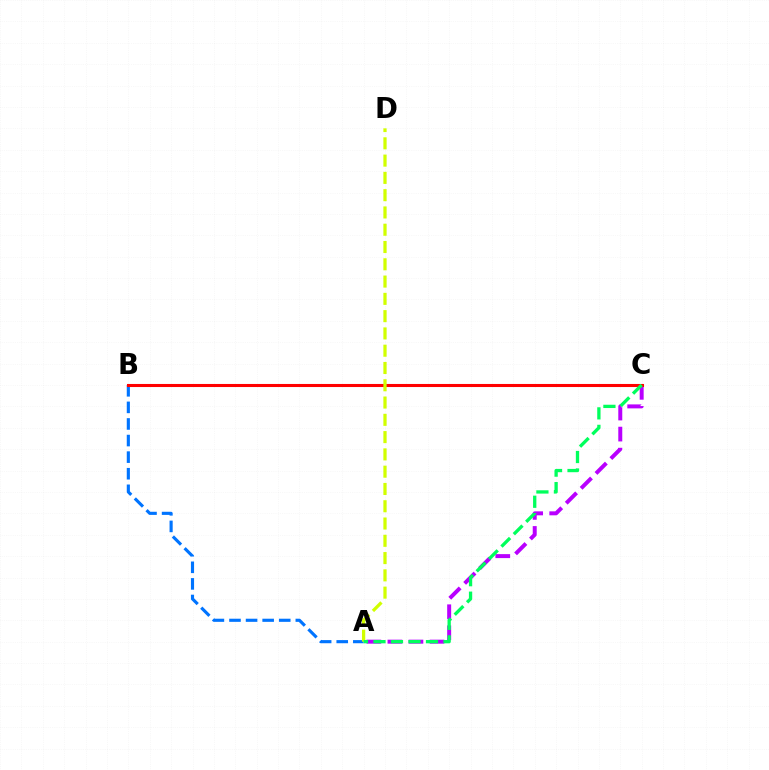{('A', 'C'): [{'color': '#b900ff', 'line_style': 'dashed', 'thickness': 2.86}, {'color': '#00ff5c', 'line_style': 'dashed', 'thickness': 2.38}], ('A', 'B'): [{'color': '#0074ff', 'line_style': 'dashed', 'thickness': 2.25}], ('B', 'C'): [{'color': '#ff0000', 'line_style': 'solid', 'thickness': 2.21}], ('A', 'D'): [{'color': '#d1ff00', 'line_style': 'dashed', 'thickness': 2.35}]}